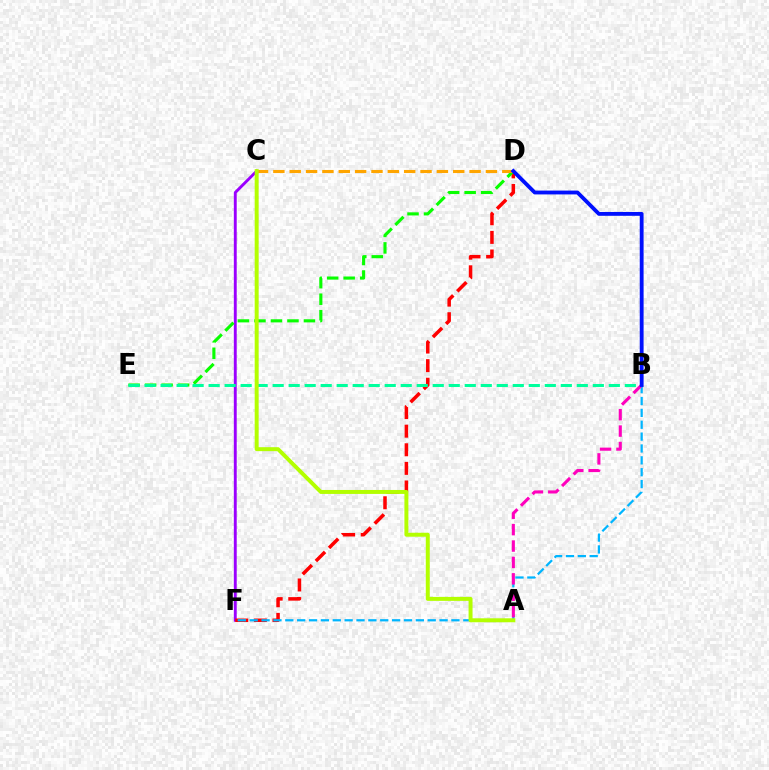{('C', 'F'): [{'color': '#9b00ff', 'line_style': 'solid', 'thickness': 2.08}], ('D', 'F'): [{'color': '#ff0000', 'line_style': 'dashed', 'thickness': 2.53}], ('B', 'F'): [{'color': '#00b5ff', 'line_style': 'dashed', 'thickness': 1.61}], ('D', 'E'): [{'color': '#08ff00', 'line_style': 'dashed', 'thickness': 2.24}], ('A', 'B'): [{'color': '#ff00bd', 'line_style': 'dashed', 'thickness': 2.23}], ('B', 'E'): [{'color': '#00ff9d', 'line_style': 'dashed', 'thickness': 2.17}], ('C', 'D'): [{'color': '#ffa500', 'line_style': 'dashed', 'thickness': 2.22}], ('A', 'C'): [{'color': '#b3ff00', 'line_style': 'solid', 'thickness': 2.85}], ('B', 'D'): [{'color': '#0010ff', 'line_style': 'solid', 'thickness': 2.76}]}